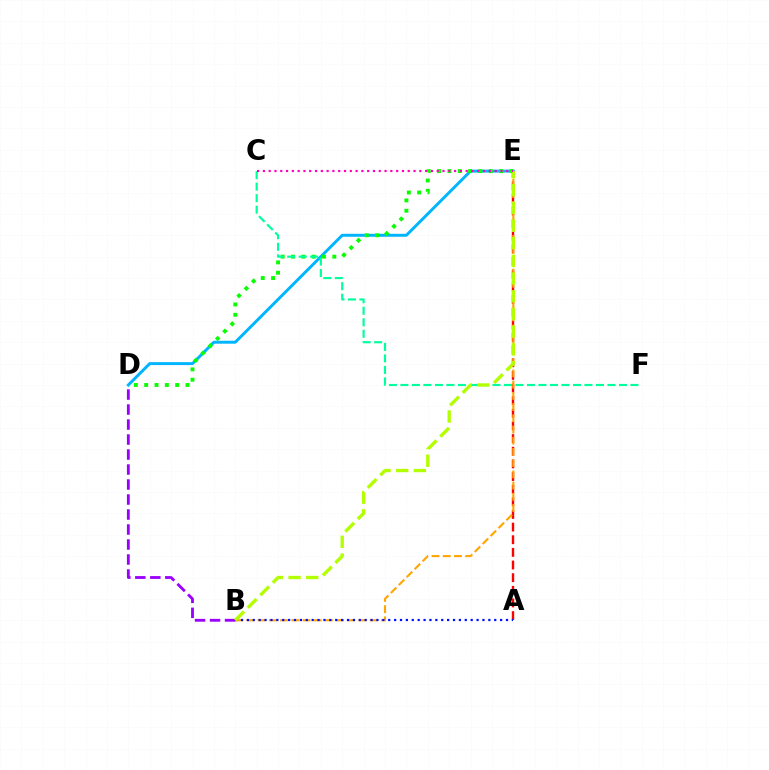{('A', 'E'): [{'color': '#ff0000', 'line_style': 'dashed', 'thickness': 1.72}], ('B', 'E'): [{'color': '#ffa500', 'line_style': 'dashed', 'thickness': 1.52}, {'color': '#b3ff00', 'line_style': 'dashed', 'thickness': 2.4}], ('D', 'E'): [{'color': '#00b5ff', 'line_style': 'solid', 'thickness': 2.12}, {'color': '#08ff00', 'line_style': 'dotted', 'thickness': 2.81}], ('A', 'B'): [{'color': '#0010ff', 'line_style': 'dotted', 'thickness': 1.6}], ('B', 'D'): [{'color': '#9b00ff', 'line_style': 'dashed', 'thickness': 2.04}], ('C', 'F'): [{'color': '#00ff9d', 'line_style': 'dashed', 'thickness': 1.56}], ('C', 'E'): [{'color': '#ff00bd', 'line_style': 'dotted', 'thickness': 1.57}]}